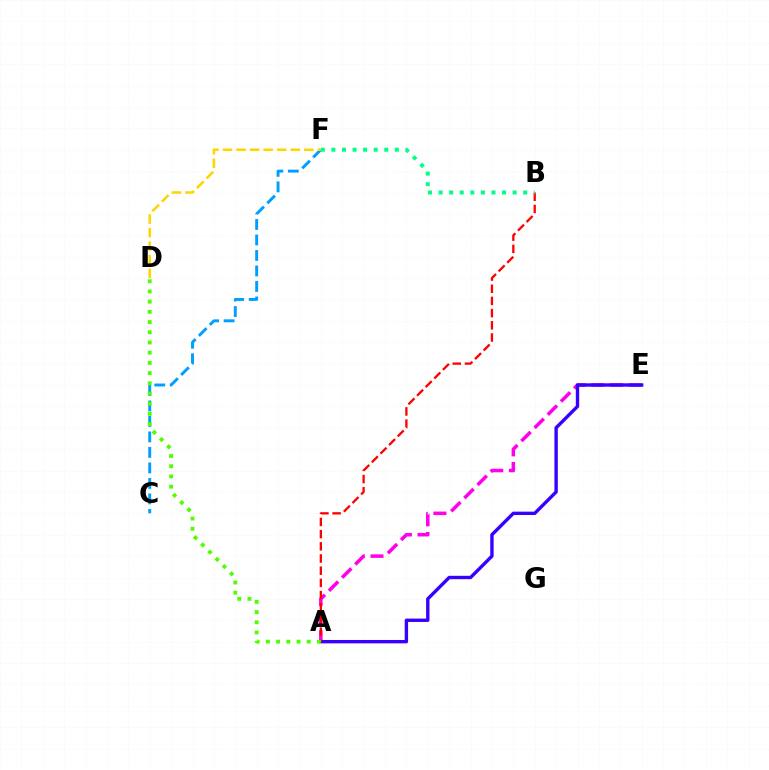{('A', 'E'): [{'color': '#ff00ed', 'line_style': 'dashed', 'thickness': 2.53}, {'color': '#3700ff', 'line_style': 'solid', 'thickness': 2.43}], ('C', 'F'): [{'color': '#009eff', 'line_style': 'dashed', 'thickness': 2.1}], ('A', 'B'): [{'color': '#ff0000', 'line_style': 'dashed', 'thickness': 1.66}], ('B', 'F'): [{'color': '#00ff86', 'line_style': 'dotted', 'thickness': 2.87}], ('D', 'F'): [{'color': '#ffd500', 'line_style': 'dashed', 'thickness': 1.84}], ('A', 'D'): [{'color': '#4fff00', 'line_style': 'dotted', 'thickness': 2.77}]}